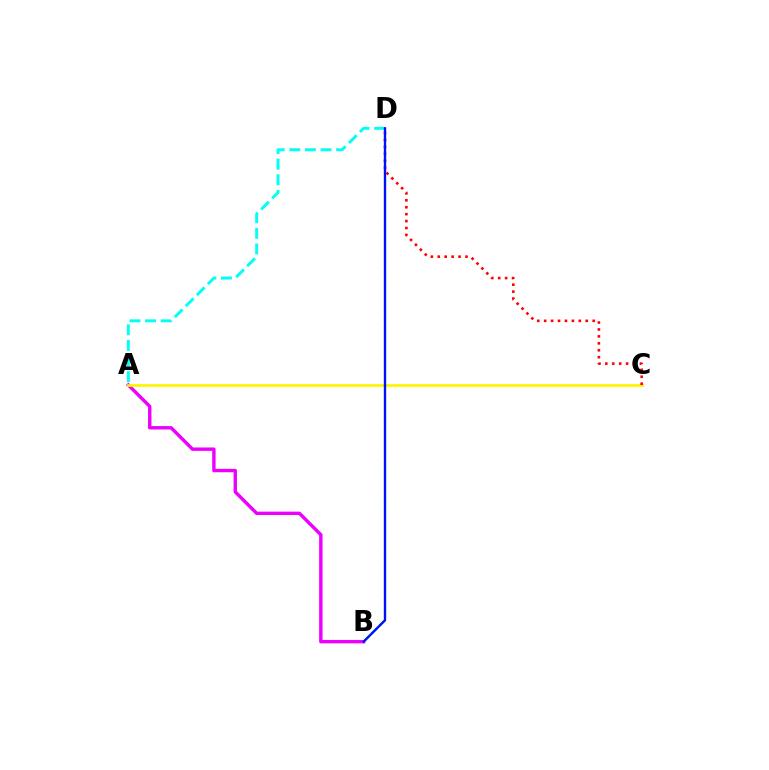{('A', 'B'): [{'color': '#ee00ff', 'line_style': 'solid', 'thickness': 2.45}], ('A', 'C'): [{'color': '#fcf500', 'line_style': 'solid', 'thickness': 1.96}], ('C', 'D'): [{'color': '#ff0000', 'line_style': 'dotted', 'thickness': 1.88}], ('A', 'D'): [{'color': '#00fff6', 'line_style': 'dashed', 'thickness': 2.12}], ('B', 'D'): [{'color': '#08ff00', 'line_style': 'dashed', 'thickness': 1.54}, {'color': '#0010ff', 'line_style': 'solid', 'thickness': 1.68}]}